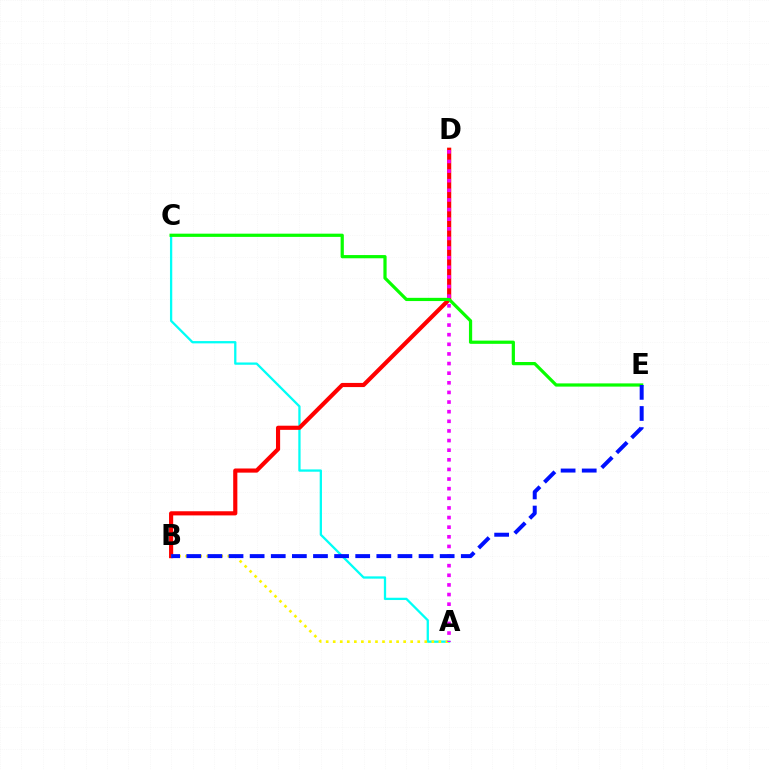{('A', 'C'): [{'color': '#00fff6', 'line_style': 'solid', 'thickness': 1.65}], ('B', 'D'): [{'color': '#ff0000', 'line_style': 'solid', 'thickness': 2.99}], ('C', 'E'): [{'color': '#08ff00', 'line_style': 'solid', 'thickness': 2.32}], ('A', 'B'): [{'color': '#fcf500', 'line_style': 'dotted', 'thickness': 1.91}], ('A', 'D'): [{'color': '#ee00ff', 'line_style': 'dotted', 'thickness': 2.61}], ('B', 'E'): [{'color': '#0010ff', 'line_style': 'dashed', 'thickness': 2.87}]}